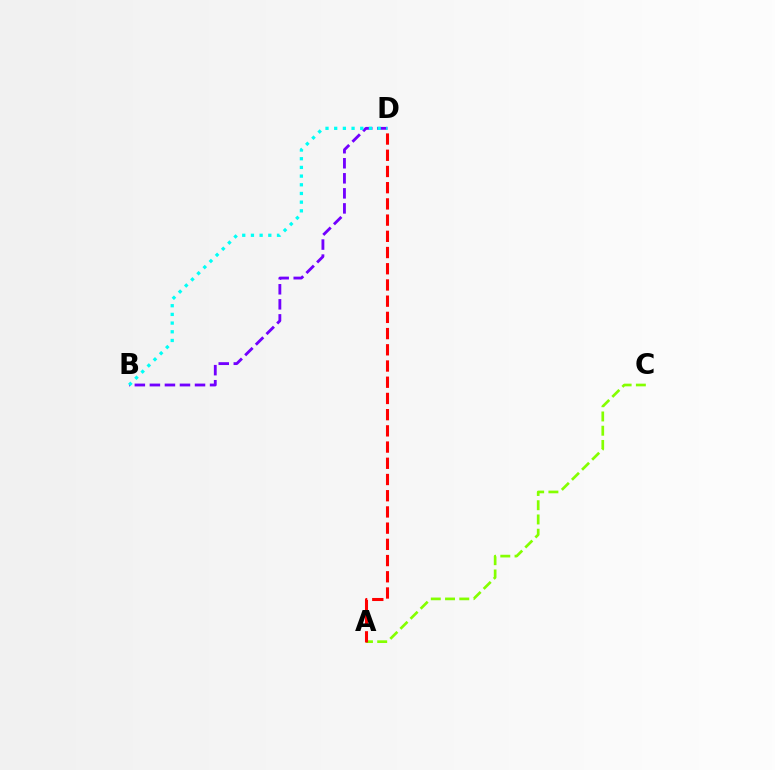{('B', 'D'): [{'color': '#7200ff', 'line_style': 'dashed', 'thickness': 2.04}, {'color': '#00fff6', 'line_style': 'dotted', 'thickness': 2.36}], ('A', 'C'): [{'color': '#84ff00', 'line_style': 'dashed', 'thickness': 1.94}], ('A', 'D'): [{'color': '#ff0000', 'line_style': 'dashed', 'thickness': 2.2}]}